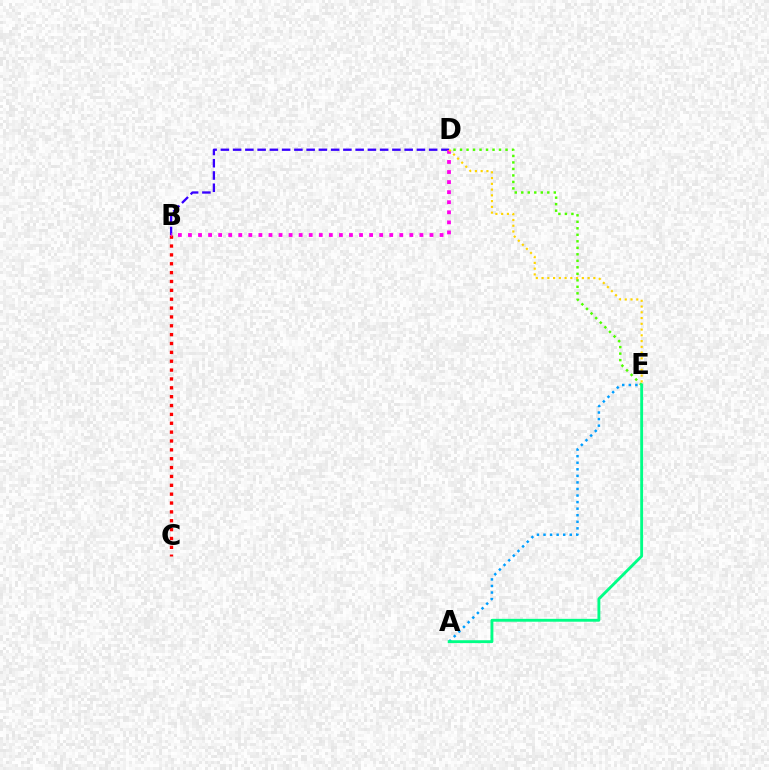{('A', 'E'): [{'color': '#009eff', 'line_style': 'dotted', 'thickness': 1.78}, {'color': '#00ff86', 'line_style': 'solid', 'thickness': 2.06}], ('D', 'E'): [{'color': '#4fff00', 'line_style': 'dotted', 'thickness': 1.77}, {'color': '#ffd500', 'line_style': 'dotted', 'thickness': 1.56}], ('B', 'D'): [{'color': '#3700ff', 'line_style': 'dashed', 'thickness': 1.66}, {'color': '#ff00ed', 'line_style': 'dotted', 'thickness': 2.73}], ('B', 'C'): [{'color': '#ff0000', 'line_style': 'dotted', 'thickness': 2.41}]}